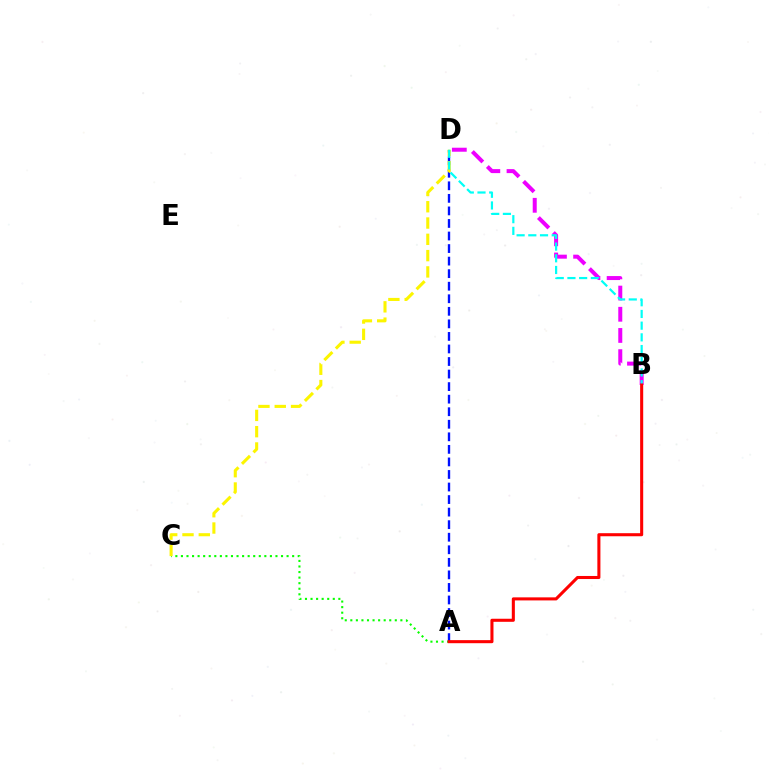{('A', 'D'): [{'color': '#0010ff', 'line_style': 'dashed', 'thickness': 1.7}], ('A', 'C'): [{'color': '#08ff00', 'line_style': 'dotted', 'thickness': 1.51}], ('B', 'D'): [{'color': '#ee00ff', 'line_style': 'dashed', 'thickness': 2.88}, {'color': '#00fff6', 'line_style': 'dashed', 'thickness': 1.59}], ('C', 'D'): [{'color': '#fcf500', 'line_style': 'dashed', 'thickness': 2.21}], ('A', 'B'): [{'color': '#ff0000', 'line_style': 'solid', 'thickness': 2.2}]}